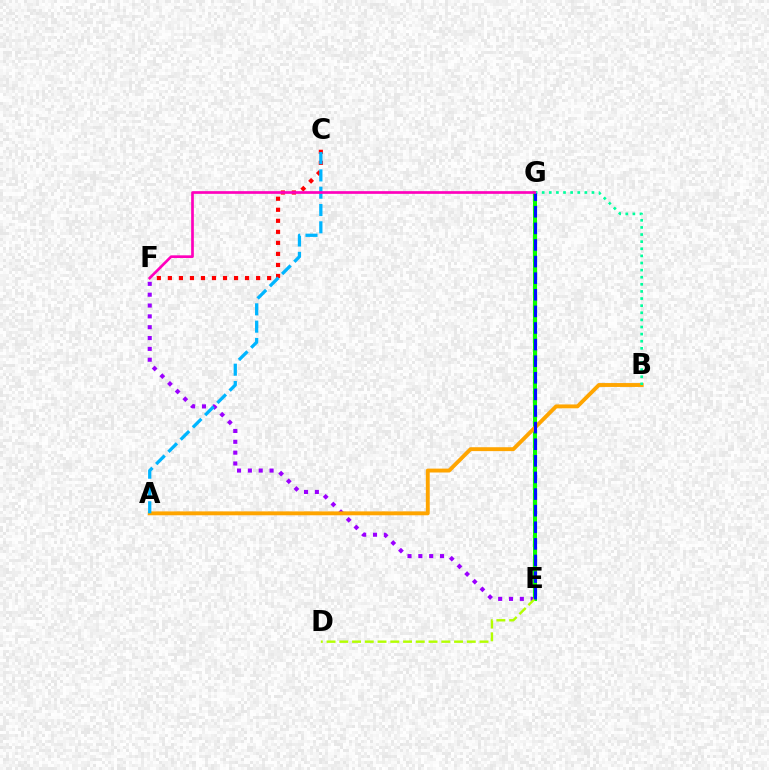{('E', 'F'): [{'color': '#9b00ff', 'line_style': 'dotted', 'thickness': 2.94}], ('E', 'G'): [{'color': '#08ff00', 'line_style': 'solid', 'thickness': 2.93}, {'color': '#0010ff', 'line_style': 'dashed', 'thickness': 2.26}], ('A', 'B'): [{'color': '#ffa500', 'line_style': 'solid', 'thickness': 2.8}], ('D', 'E'): [{'color': '#b3ff00', 'line_style': 'dashed', 'thickness': 1.73}], ('B', 'G'): [{'color': '#00ff9d', 'line_style': 'dotted', 'thickness': 1.93}], ('C', 'F'): [{'color': '#ff0000', 'line_style': 'dotted', 'thickness': 3.0}], ('A', 'C'): [{'color': '#00b5ff', 'line_style': 'dashed', 'thickness': 2.35}], ('F', 'G'): [{'color': '#ff00bd', 'line_style': 'solid', 'thickness': 1.93}]}